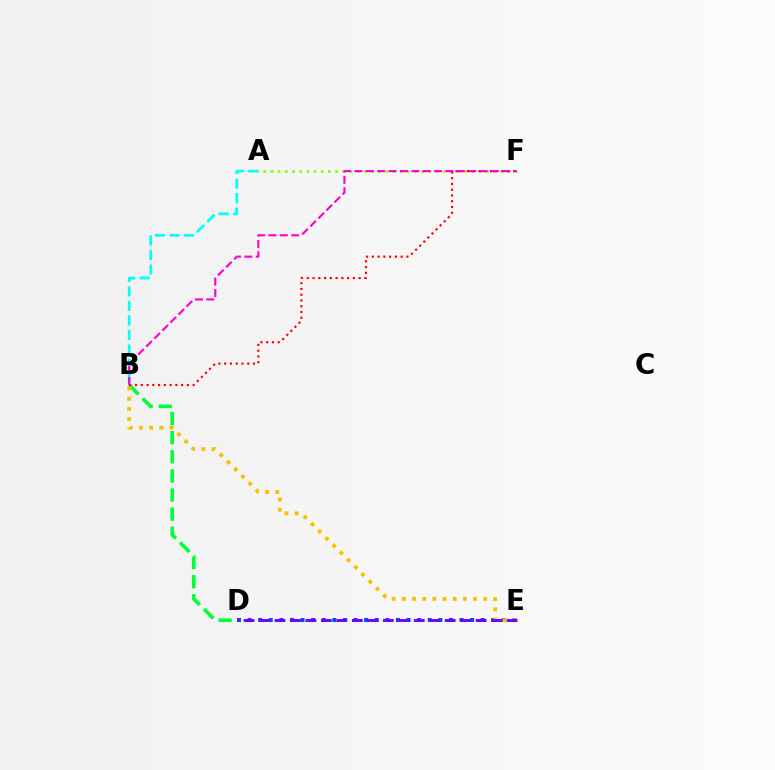{('A', 'F'): [{'color': '#84ff00', 'line_style': 'dotted', 'thickness': 1.95}], ('A', 'B'): [{'color': '#00fff6', 'line_style': 'dashed', 'thickness': 1.97}], ('D', 'E'): [{'color': '#004bff', 'line_style': 'dotted', 'thickness': 2.88}, {'color': '#7200ff', 'line_style': 'dashed', 'thickness': 2.1}], ('B', 'D'): [{'color': '#00ff39', 'line_style': 'dashed', 'thickness': 2.6}], ('B', 'F'): [{'color': '#ff0000', 'line_style': 'dotted', 'thickness': 1.57}, {'color': '#ff00cf', 'line_style': 'dashed', 'thickness': 1.54}], ('B', 'E'): [{'color': '#ffbd00', 'line_style': 'dotted', 'thickness': 2.77}]}